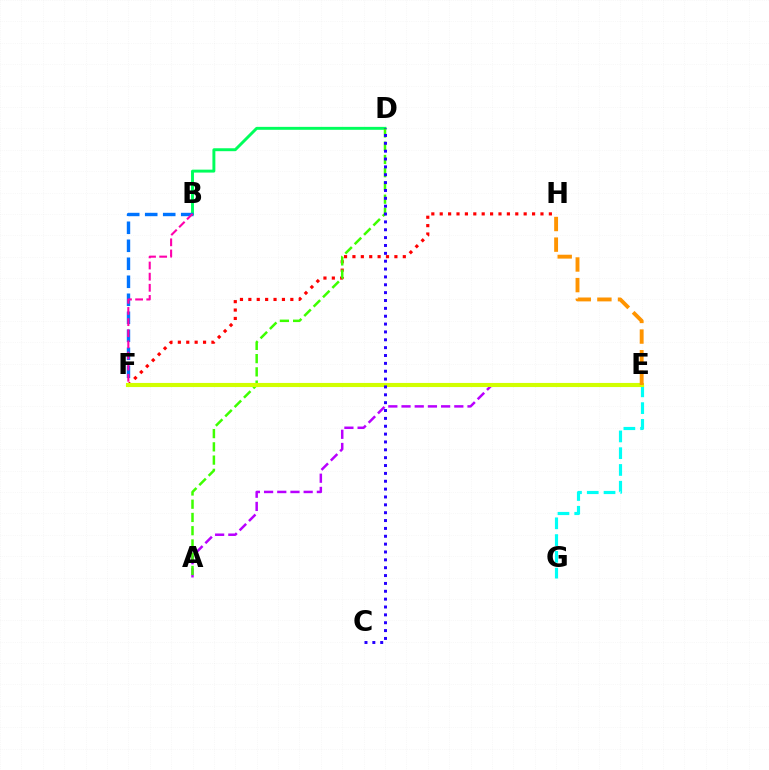{('F', 'H'): [{'color': '#ff0000', 'line_style': 'dotted', 'thickness': 2.28}], ('E', 'G'): [{'color': '#00fff6', 'line_style': 'dashed', 'thickness': 2.28}], ('B', 'D'): [{'color': '#00ff5c', 'line_style': 'solid', 'thickness': 2.11}], ('A', 'E'): [{'color': '#b900ff', 'line_style': 'dashed', 'thickness': 1.79}], ('B', 'F'): [{'color': '#0074ff', 'line_style': 'dashed', 'thickness': 2.45}, {'color': '#ff00ac', 'line_style': 'dashed', 'thickness': 1.51}], ('A', 'D'): [{'color': '#3dff00', 'line_style': 'dashed', 'thickness': 1.8}], ('E', 'F'): [{'color': '#d1ff00', 'line_style': 'solid', 'thickness': 2.96}], ('E', 'H'): [{'color': '#ff9400', 'line_style': 'dashed', 'thickness': 2.8}], ('C', 'D'): [{'color': '#2500ff', 'line_style': 'dotted', 'thickness': 2.14}]}